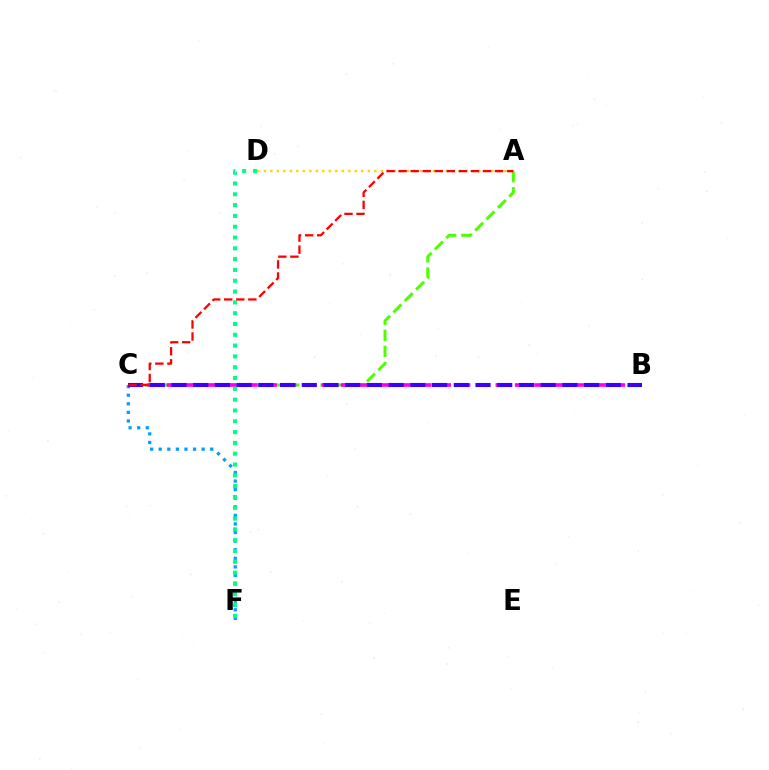{('A', 'C'): [{'color': '#4fff00', 'line_style': 'dashed', 'thickness': 2.18}, {'color': '#ff0000', 'line_style': 'dashed', 'thickness': 1.64}], ('B', 'C'): [{'color': '#ff00ed', 'line_style': 'dashed', 'thickness': 2.63}, {'color': '#3700ff', 'line_style': 'dashed', 'thickness': 2.95}], ('C', 'F'): [{'color': '#009eff', 'line_style': 'dotted', 'thickness': 2.33}], ('A', 'D'): [{'color': '#ffd500', 'line_style': 'dotted', 'thickness': 1.77}], ('D', 'F'): [{'color': '#00ff86', 'line_style': 'dotted', 'thickness': 2.94}]}